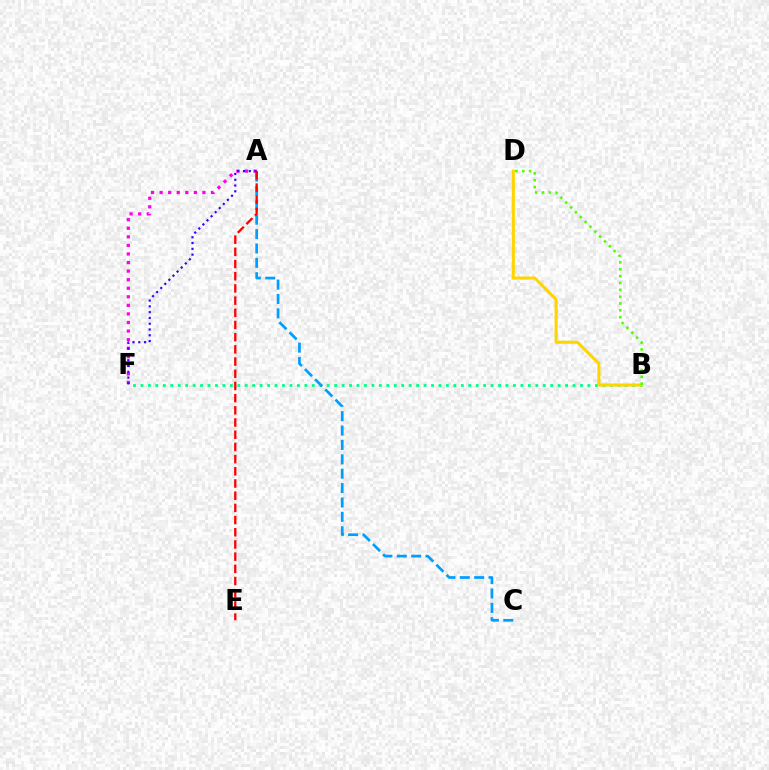{('B', 'F'): [{'color': '#00ff86', 'line_style': 'dotted', 'thickness': 2.02}], ('A', 'F'): [{'color': '#ff00ed', 'line_style': 'dotted', 'thickness': 2.33}, {'color': '#3700ff', 'line_style': 'dotted', 'thickness': 1.57}], ('B', 'D'): [{'color': '#ffd500', 'line_style': 'solid', 'thickness': 2.2}, {'color': '#4fff00', 'line_style': 'dotted', 'thickness': 1.86}], ('A', 'C'): [{'color': '#009eff', 'line_style': 'dashed', 'thickness': 1.95}], ('A', 'E'): [{'color': '#ff0000', 'line_style': 'dashed', 'thickness': 1.66}]}